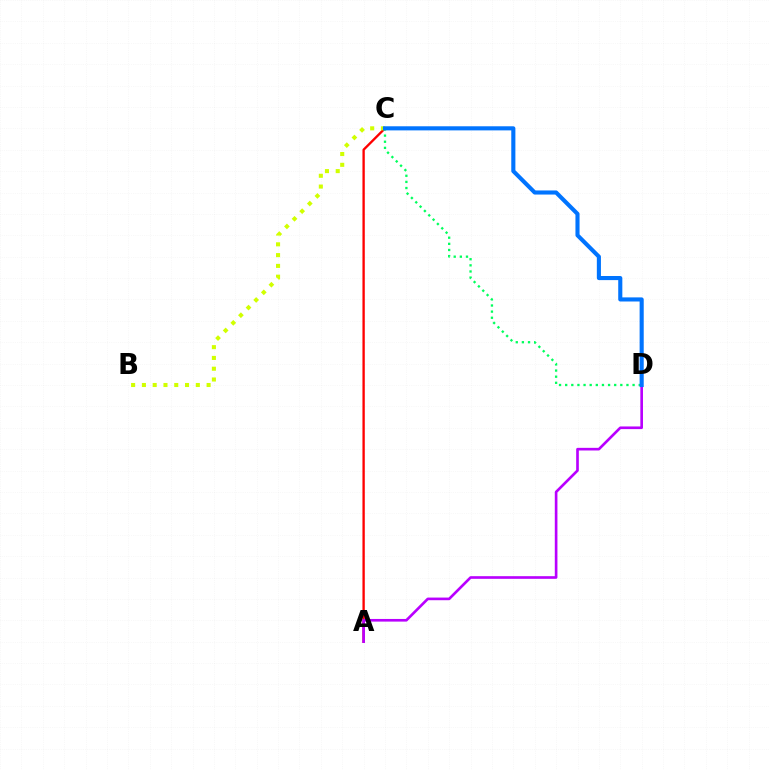{('A', 'C'): [{'color': '#ff0000', 'line_style': 'solid', 'thickness': 1.69}], ('A', 'D'): [{'color': '#b900ff', 'line_style': 'solid', 'thickness': 1.91}], ('B', 'C'): [{'color': '#d1ff00', 'line_style': 'dotted', 'thickness': 2.93}], ('C', 'D'): [{'color': '#00ff5c', 'line_style': 'dotted', 'thickness': 1.66}, {'color': '#0074ff', 'line_style': 'solid', 'thickness': 2.96}]}